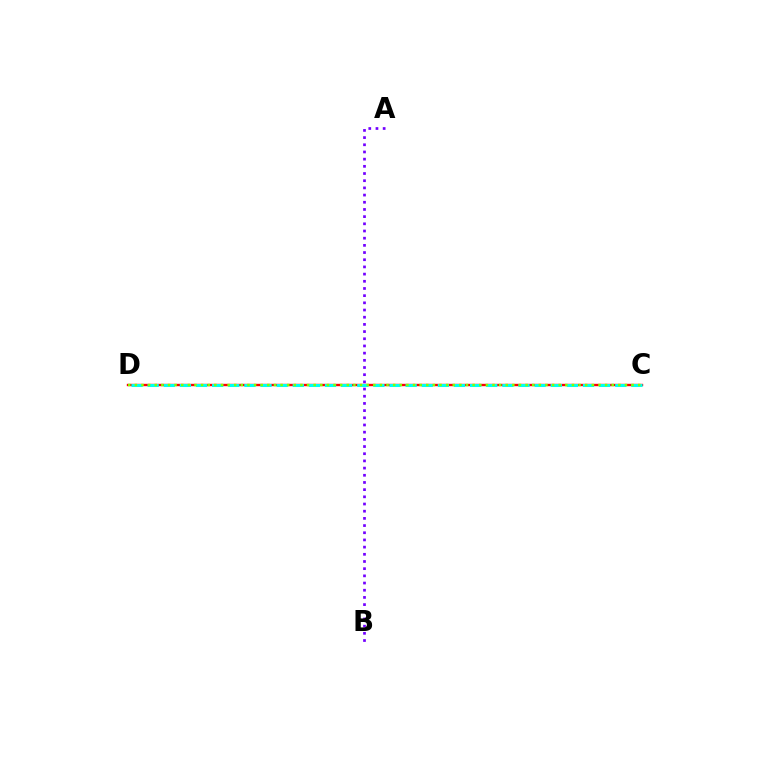{('C', 'D'): [{'color': '#ff0000', 'line_style': 'solid', 'thickness': 1.71}, {'color': '#00fff6', 'line_style': 'dashed', 'thickness': 2.19}, {'color': '#84ff00', 'line_style': 'dotted', 'thickness': 1.8}], ('A', 'B'): [{'color': '#7200ff', 'line_style': 'dotted', 'thickness': 1.95}]}